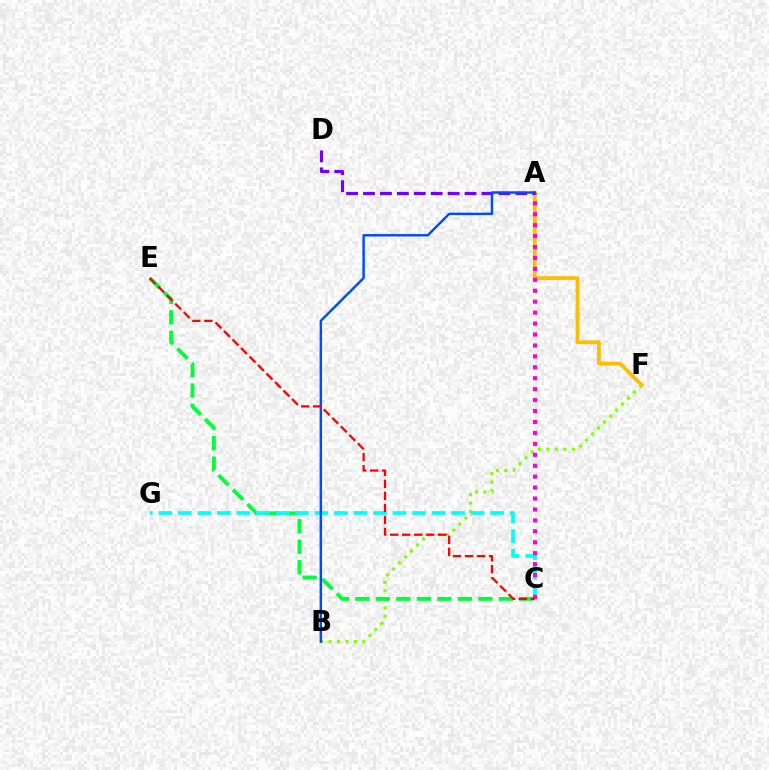{('B', 'F'): [{'color': '#84ff00', 'line_style': 'dotted', 'thickness': 2.3}], ('C', 'E'): [{'color': '#00ff39', 'line_style': 'dashed', 'thickness': 2.79}, {'color': '#ff0000', 'line_style': 'dashed', 'thickness': 1.63}], ('C', 'G'): [{'color': '#00fff6', 'line_style': 'dashed', 'thickness': 2.65}], ('A', 'F'): [{'color': '#ffbd00', 'line_style': 'solid', 'thickness': 2.74}], ('A', 'C'): [{'color': '#ff00cf', 'line_style': 'dotted', 'thickness': 2.97}], ('A', 'D'): [{'color': '#7200ff', 'line_style': 'dashed', 'thickness': 2.3}], ('A', 'B'): [{'color': '#004bff', 'line_style': 'solid', 'thickness': 1.76}]}